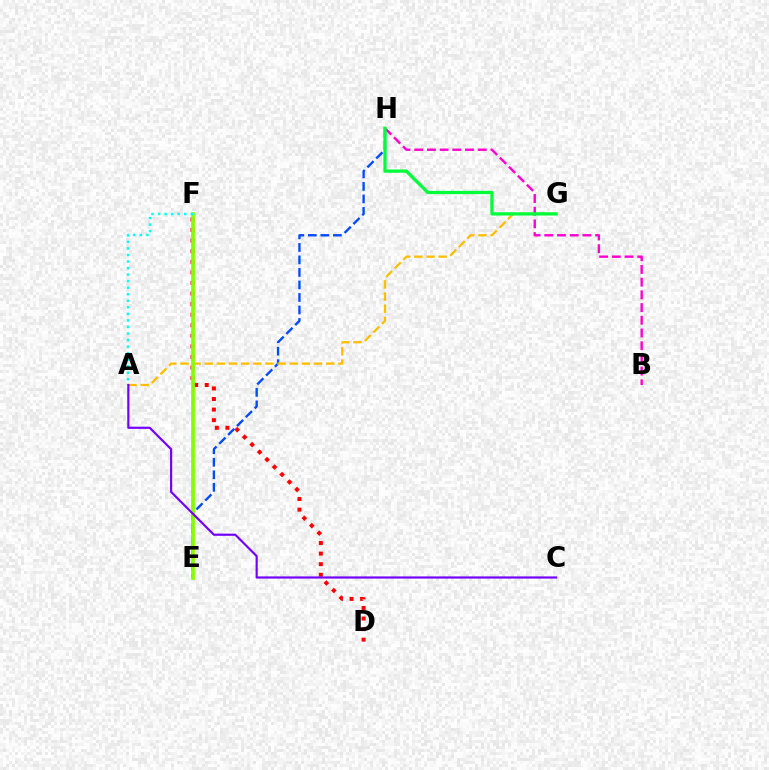{('D', 'F'): [{'color': '#ff0000', 'line_style': 'dotted', 'thickness': 2.87}], ('E', 'H'): [{'color': '#004bff', 'line_style': 'dashed', 'thickness': 1.7}], ('A', 'G'): [{'color': '#ffbd00', 'line_style': 'dashed', 'thickness': 1.65}], ('B', 'H'): [{'color': '#ff00cf', 'line_style': 'dashed', 'thickness': 1.73}], ('G', 'H'): [{'color': '#00ff39', 'line_style': 'solid', 'thickness': 2.36}], ('E', 'F'): [{'color': '#84ff00', 'line_style': 'solid', 'thickness': 2.66}], ('A', 'F'): [{'color': '#00fff6', 'line_style': 'dotted', 'thickness': 1.78}], ('A', 'C'): [{'color': '#7200ff', 'line_style': 'solid', 'thickness': 1.57}]}